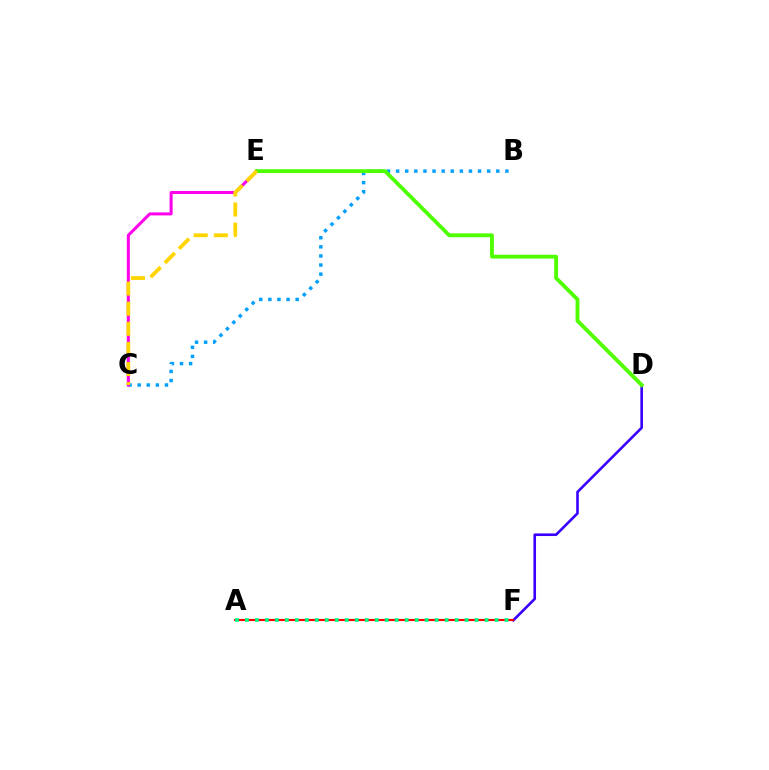{('B', 'C'): [{'color': '#009eff', 'line_style': 'dotted', 'thickness': 2.47}], ('D', 'F'): [{'color': '#3700ff', 'line_style': 'solid', 'thickness': 1.88}], ('C', 'E'): [{'color': '#ff00ed', 'line_style': 'solid', 'thickness': 2.18}, {'color': '#ffd500', 'line_style': 'dashed', 'thickness': 2.73}], ('A', 'F'): [{'color': '#ff0000', 'line_style': 'solid', 'thickness': 1.53}, {'color': '#00ff86', 'line_style': 'dotted', 'thickness': 2.71}], ('D', 'E'): [{'color': '#4fff00', 'line_style': 'solid', 'thickness': 2.77}]}